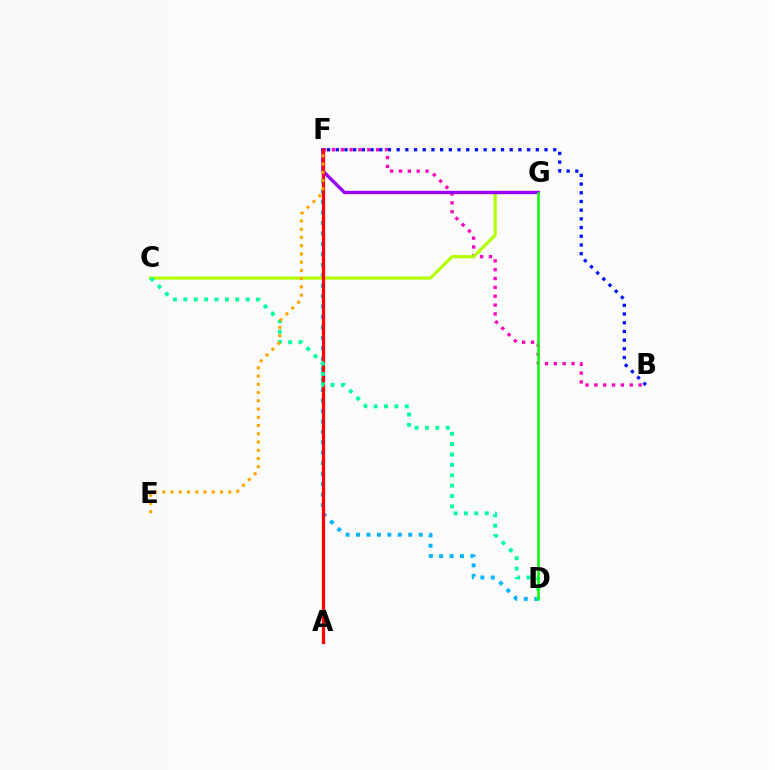{('D', 'F'): [{'color': '#00b5ff', 'line_style': 'dotted', 'thickness': 2.84}], ('B', 'F'): [{'color': '#ff00bd', 'line_style': 'dotted', 'thickness': 2.4}, {'color': '#0010ff', 'line_style': 'dotted', 'thickness': 2.36}], ('C', 'G'): [{'color': '#b3ff00', 'line_style': 'solid', 'thickness': 2.28}], ('F', 'G'): [{'color': '#9b00ff', 'line_style': 'solid', 'thickness': 2.41}], ('A', 'F'): [{'color': '#ff0000', 'line_style': 'solid', 'thickness': 2.34}], ('C', 'D'): [{'color': '#00ff9d', 'line_style': 'dotted', 'thickness': 2.82}], ('D', 'G'): [{'color': '#08ff00', 'line_style': 'solid', 'thickness': 1.81}], ('E', 'F'): [{'color': '#ffa500', 'line_style': 'dotted', 'thickness': 2.24}]}